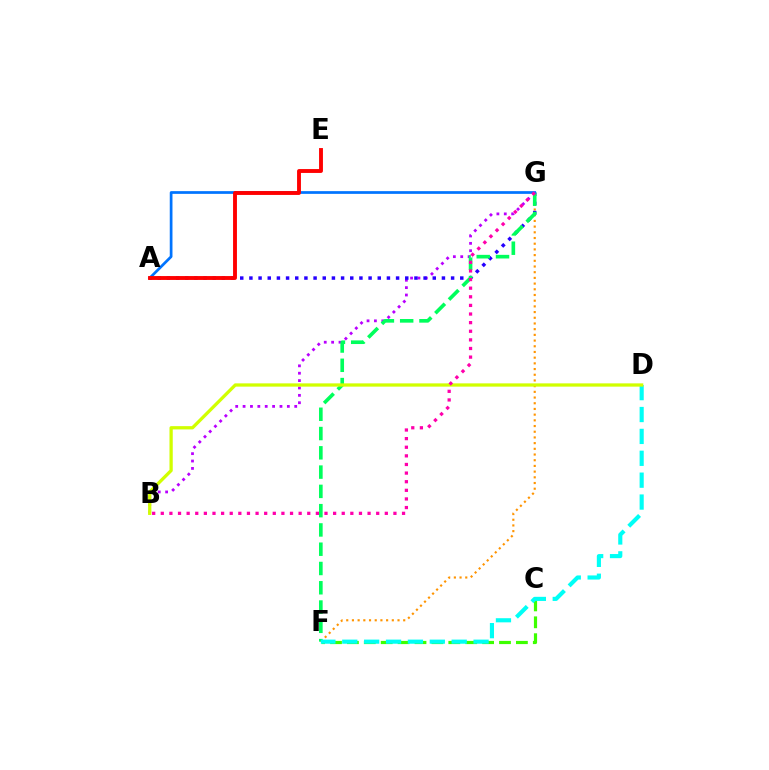{('F', 'G'): [{'color': '#ff9400', 'line_style': 'dotted', 'thickness': 1.55}, {'color': '#00ff5c', 'line_style': 'dashed', 'thickness': 2.62}], ('B', 'G'): [{'color': '#b900ff', 'line_style': 'dotted', 'thickness': 2.0}, {'color': '#ff00ac', 'line_style': 'dotted', 'thickness': 2.34}], ('A', 'G'): [{'color': '#2500ff', 'line_style': 'dotted', 'thickness': 2.49}, {'color': '#0074ff', 'line_style': 'solid', 'thickness': 1.96}], ('C', 'F'): [{'color': '#3dff00', 'line_style': 'dashed', 'thickness': 2.3}], ('A', 'E'): [{'color': '#ff0000', 'line_style': 'solid', 'thickness': 2.79}], ('D', 'F'): [{'color': '#00fff6', 'line_style': 'dashed', 'thickness': 2.97}], ('B', 'D'): [{'color': '#d1ff00', 'line_style': 'solid', 'thickness': 2.36}]}